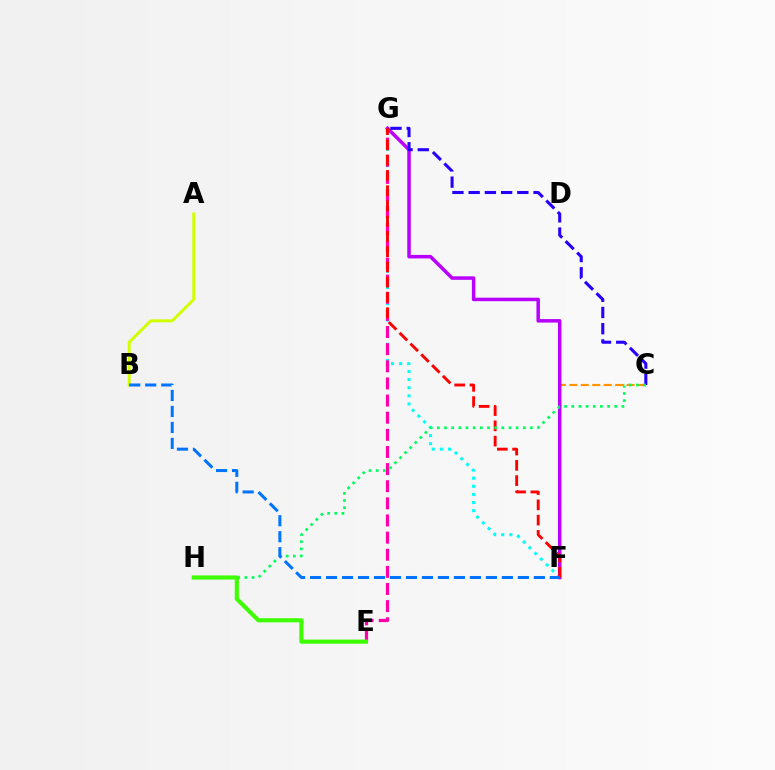{('C', 'F'): [{'color': '#ff9400', 'line_style': 'dashed', 'thickness': 1.55}], ('A', 'B'): [{'color': '#d1ff00', 'line_style': 'solid', 'thickness': 2.11}], ('F', 'G'): [{'color': '#00fff6', 'line_style': 'dotted', 'thickness': 2.21}, {'color': '#b900ff', 'line_style': 'solid', 'thickness': 2.52}, {'color': '#ff0000', 'line_style': 'dashed', 'thickness': 2.07}], ('E', 'G'): [{'color': '#ff00ac', 'line_style': 'dashed', 'thickness': 2.33}], ('C', 'G'): [{'color': '#2500ff', 'line_style': 'dashed', 'thickness': 2.2}], ('C', 'H'): [{'color': '#00ff5c', 'line_style': 'dotted', 'thickness': 1.95}], ('B', 'F'): [{'color': '#0074ff', 'line_style': 'dashed', 'thickness': 2.17}], ('E', 'H'): [{'color': '#3dff00', 'line_style': 'solid', 'thickness': 2.97}]}